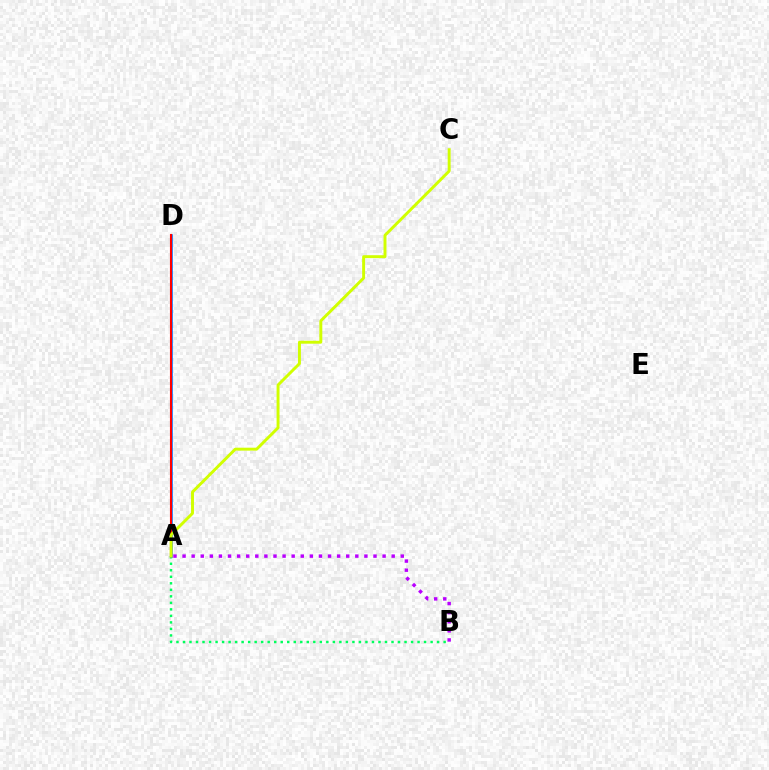{('A', 'B'): [{'color': '#00ff5c', 'line_style': 'dotted', 'thickness': 1.77}, {'color': '#b900ff', 'line_style': 'dotted', 'thickness': 2.47}], ('A', 'D'): [{'color': '#0074ff', 'line_style': 'solid', 'thickness': 1.85}, {'color': '#ff0000', 'line_style': 'solid', 'thickness': 1.52}], ('A', 'C'): [{'color': '#d1ff00', 'line_style': 'solid', 'thickness': 2.11}]}